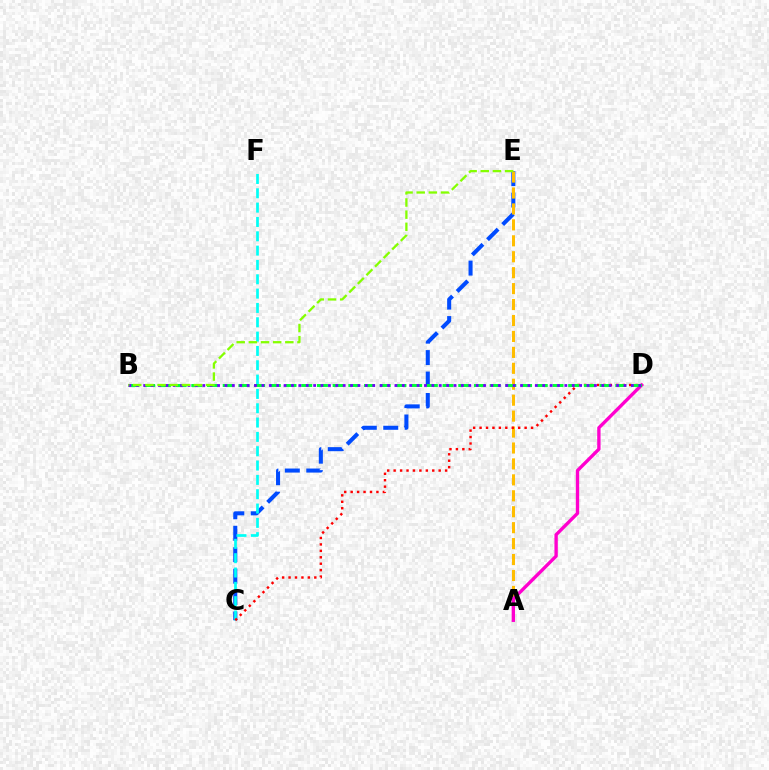{('C', 'E'): [{'color': '#004bff', 'line_style': 'dashed', 'thickness': 2.91}], ('A', 'E'): [{'color': '#ffbd00', 'line_style': 'dashed', 'thickness': 2.17}], ('A', 'D'): [{'color': '#ff00cf', 'line_style': 'solid', 'thickness': 2.41}], ('C', 'F'): [{'color': '#00fff6', 'line_style': 'dashed', 'thickness': 1.95}], ('C', 'D'): [{'color': '#ff0000', 'line_style': 'dotted', 'thickness': 1.75}], ('B', 'D'): [{'color': '#00ff39', 'line_style': 'dashed', 'thickness': 2.13}, {'color': '#7200ff', 'line_style': 'dotted', 'thickness': 2.01}], ('B', 'E'): [{'color': '#84ff00', 'line_style': 'dashed', 'thickness': 1.65}]}